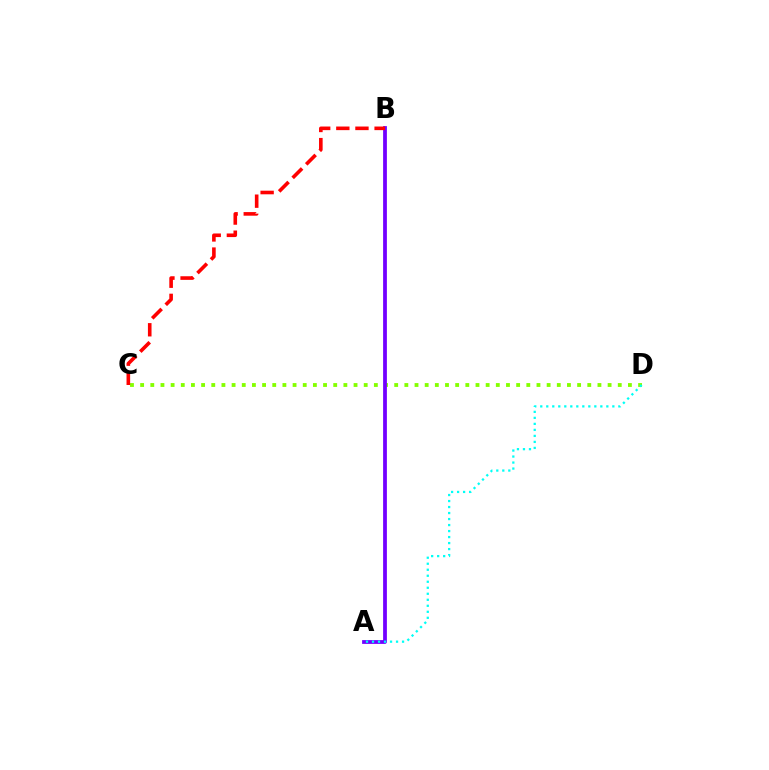{('C', 'D'): [{'color': '#84ff00', 'line_style': 'dotted', 'thickness': 2.76}], ('A', 'B'): [{'color': '#7200ff', 'line_style': 'solid', 'thickness': 2.72}], ('B', 'C'): [{'color': '#ff0000', 'line_style': 'dashed', 'thickness': 2.6}], ('A', 'D'): [{'color': '#00fff6', 'line_style': 'dotted', 'thickness': 1.63}]}